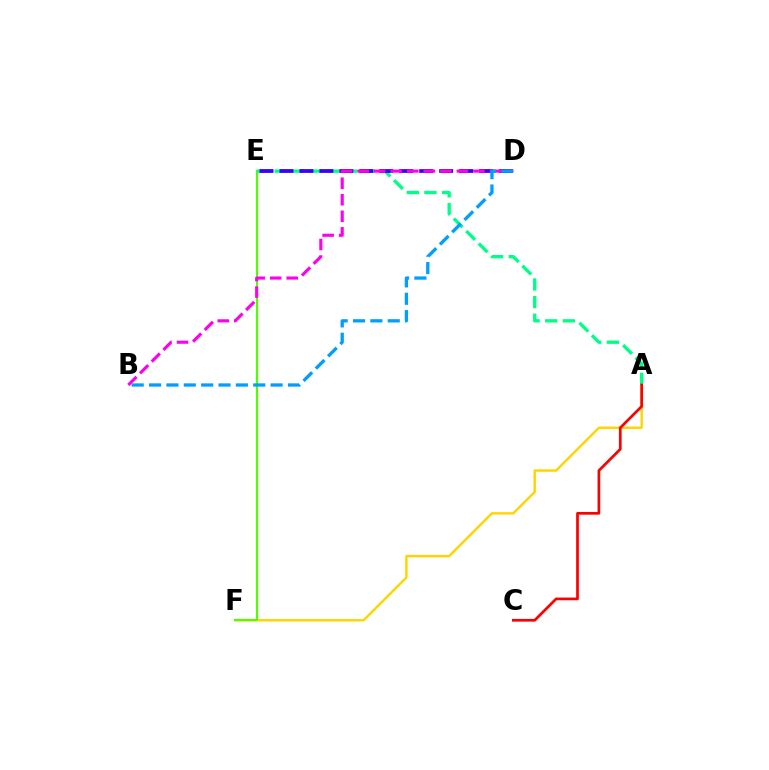{('A', 'F'): [{'color': '#ffd500', 'line_style': 'solid', 'thickness': 1.74}], ('E', 'F'): [{'color': '#4fff00', 'line_style': 'solid', 'thickness': 1.56}], ('A', 'E'): [{'color': '#00ff86', 'line_style': 'dashed', 'thickness': 2.39}], ('D', 'E'): [{'color': '#3700ff', 'line_style': 'dashed', 'thickness': 2.71}], ('B', 'D'): [{'color': '#ff00ed', 'line_style': 'dashed', 'thickness': 2.25}, {'color': '#009eff', 'line_style': 'dashed', 'thickness': 2.36}], ('A', 'C'): [{'color': '#ff0000', 'line_style': 'solid', 'thickness': 1.95}]}